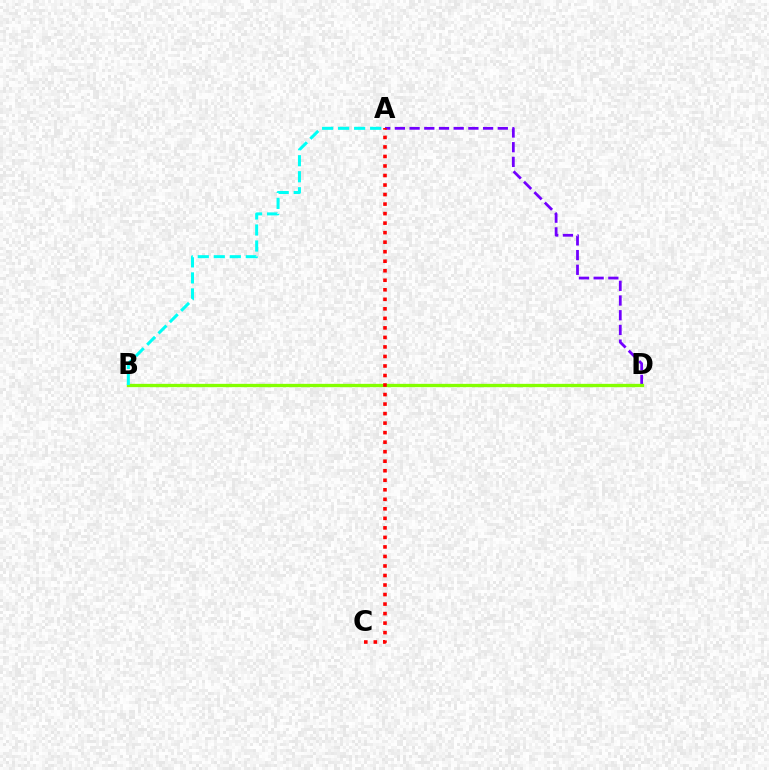{('A', 'D'): [{'color': '#7200ff', 'line_style': 'dashed', 'thickness': 2.0}], ('B', 'D'): [{'color': '#84ff00', 'line_style': 'solid', 'thickness': 2.39}], ('A', 'B'): [{'color': '#00fff6', 'line_style': 'dashed', 'thickness': 2.17}], ('A', 'C'): [{'color': '#ff0000', 'line_style': 'dotted', 'thickness': 2.59}]}